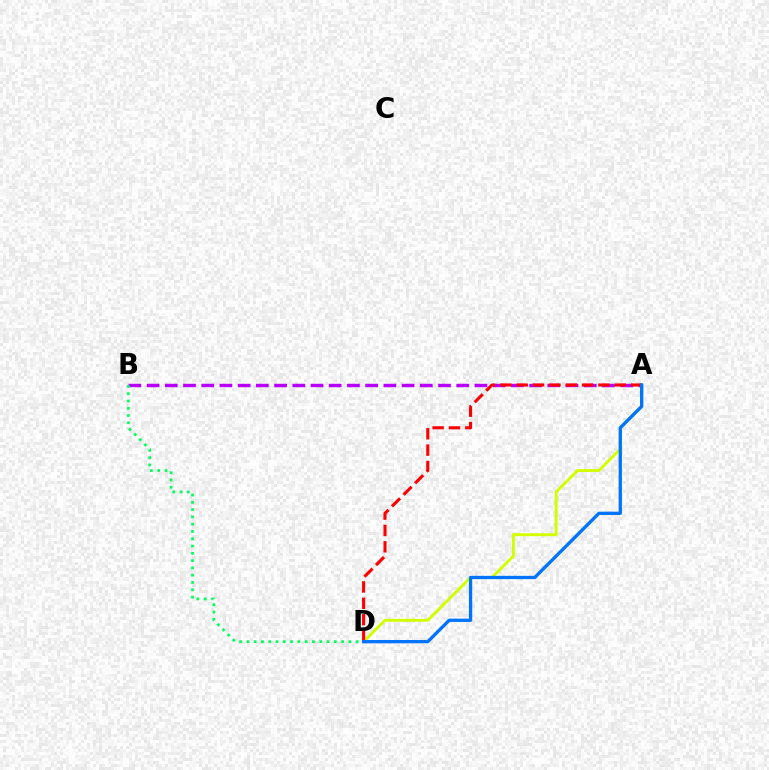{('A', 'B'): [{'color': '#b900ff', 'line_style': 'dashed', 'thickness': 2.47}], ('B', 'D'): [{'color': '#00ff5c', 'line_style': 'dotted', 'thickness': 1.98}], ('A', 'D'): [{'color': '#d1ff00', 'line_style': 'solid', 'thickness': 2.09}, {'color': '#ff0000', 'line_style': 'dashed', 'thickness': 2.22}, {'color': '#0074ff', 'line_style': 'solid', 'thickness': 2.38}]}